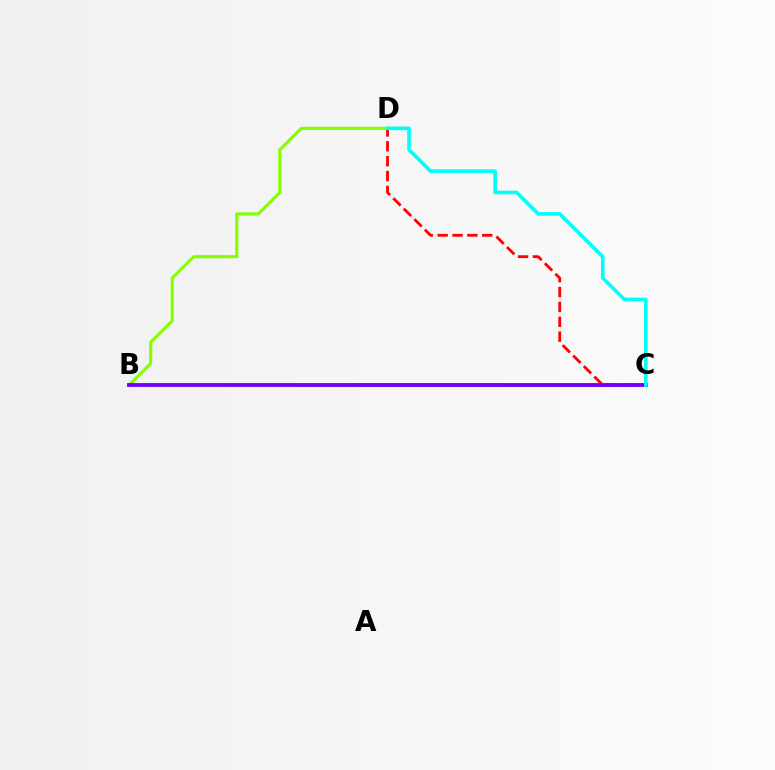{('B', 'D'): [{'color': '#84ff00', 'line_style': 'solid', 'thickness': 2.25}], ('C', 'D'): [{'color': '#ff0000', 'line_style': 'dashed', 'thickness': 2.02}, {'color': '#00fff6', 'line_style': 'solid', 'thickness': 2.61}], ('B', 'C'): [{'color': '#7200ff', 'line_style': 'solid', 'thickness': 2.78}]}